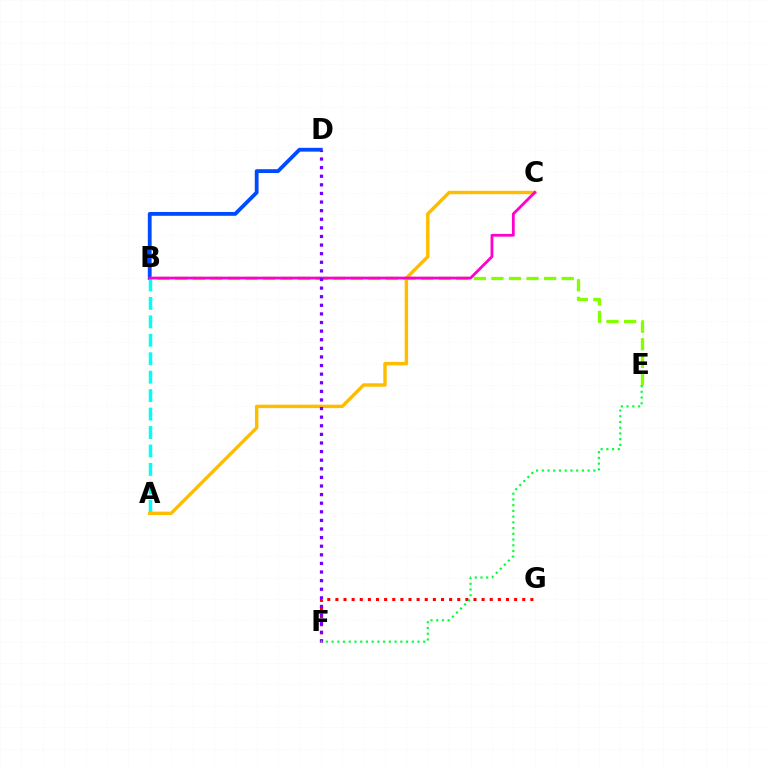{('B', 'D'): [{'color': '#004bff', 'line_style': 'solid', 'thickness': 2.74}], ('B', 'E'): [{'color': '#84ff00', 'line_style': 'dashed', 'thickness': 2.39}], ('A', 'B'): [{'color': '#00fff6', 'line_style': 'dashed', 'thickness': 2.51}], ('F', 'G'): [{'color': '#ff0000', 'line_style': 'dotted', 'thickness': 2.21}], ('A', 'C'): [{'color': '#ffbd00', 'line_style': 'solid', 'thickness': 2.48}], ('B', 'C'): [{'color': '#ff00cf', 'line_style': 'solid', 'thickness': 2.01}], ('D', 'F'): [{'color': '#7200ff', 'line_style': 'dotted', 'thickness': 2.34}], ('E', 'F'): [{'color': '#00ff39', 'line_style': 'dotted', 'thickness': 1.56}]}